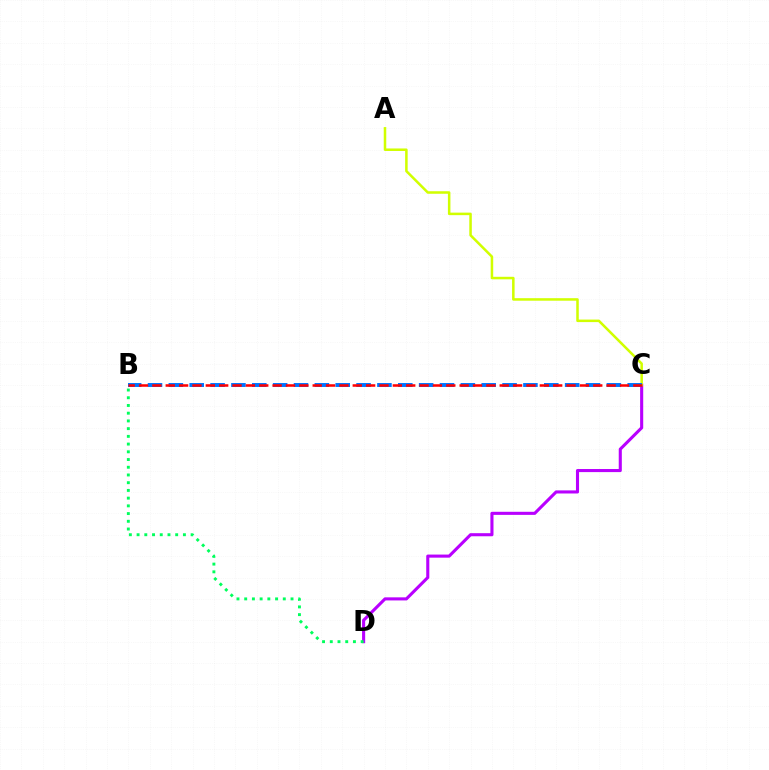{('C', 'D'): [{'color': '#b900ff', 'line_style': 'solid', 'thickness': 2.22}], ('B', 'D'): [{'color': '#00ff5c', 'line_style': 'dotted', 'thickness': 2.1}], ('A', 'C'): [{'color': '#d1ff00', 'line_style': 'solid', 'thickness': 1.82}], ('B', 'C'): [{'color': '#0074ff', 'line_style': 'dashed', 'thickness': 2.83}, {'color': '#ff0000', 'line_style': 'dashed', 'thickness': 1.81}]}